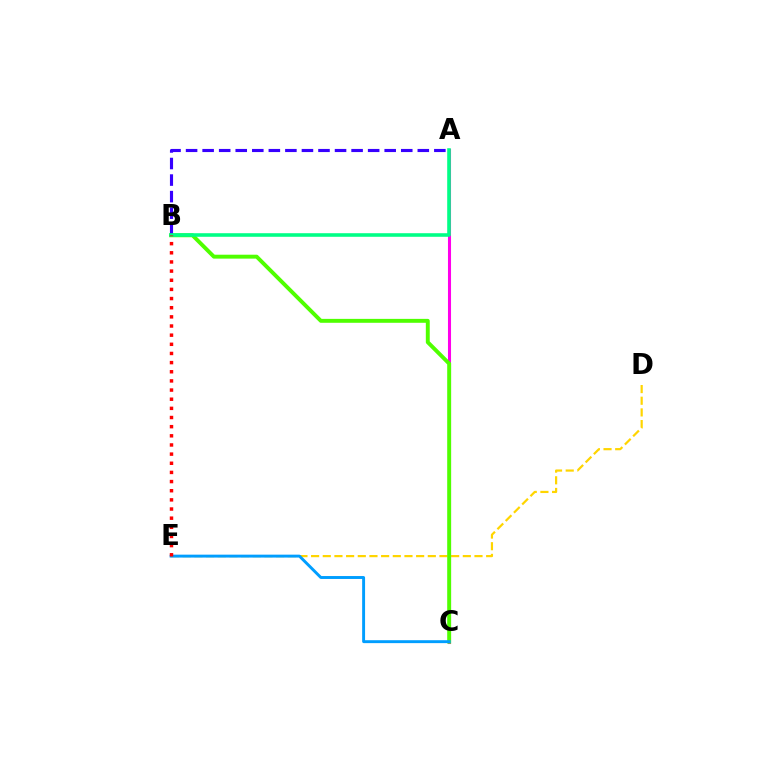{('D', 'E'): [{'color': '#ffd500', 'line_style': 'dashed', 'thickness': 1.59}], ('A', 'C'): [{'color': '#ff00ed', 'line_style': 'solid', 'thickness': 2.2}], ('B', 'C'): [{'color': '#4fff00', 'line_style': 'solid', 'thickness': 2.82}], ('A', 'B'): [{'color': '#3700ff', 'line_style': 'dashed', 'thickness': 2.25}, {'color': '#00ff86', 'line_style': 'solid', 'thickness': 2.58}], ('C', 'E'): [{'color': '#009eff', 'line_style': 'solid', 'thickness': 2.1}], ('B', 'E'): [{'color': '#ff0000', 'line_style': 'dotted', 'thickness': 2.49}]}